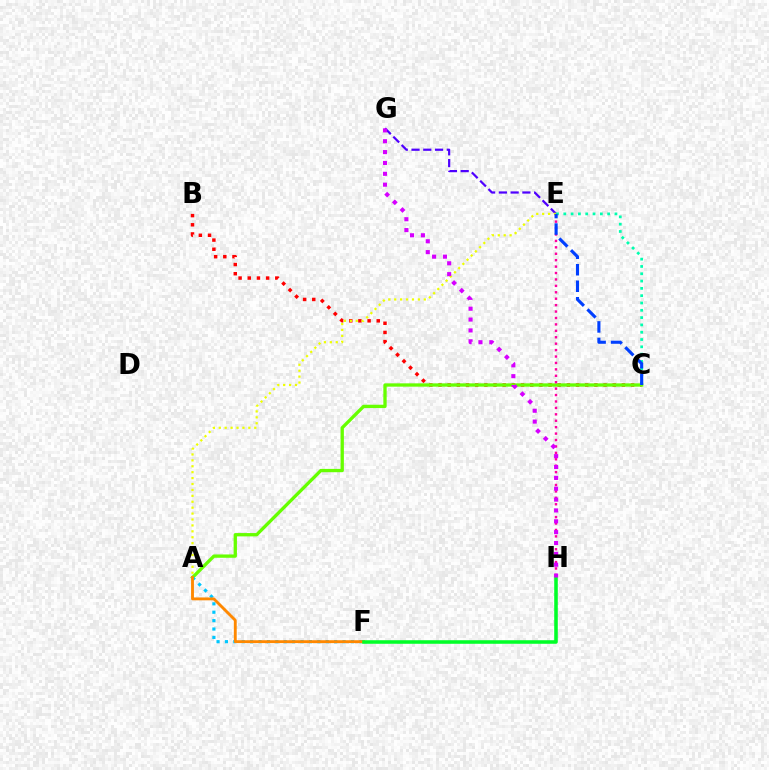{('B', 'C'): [{'color': '#ff0000', 'line_style': 'dotted', 'thickness': 2.49}], ('A', 'C'): [{'color': '#66ff00', 'line_style': 'solid', 'thickness': 2.38}], ('E', 'G'): [{'color': '#4f00ff', 'line_style': 'dashed', 'thickness': 1.6}], ('A', 'E'): [{'color': '#eeff00', 'line_style': 'dotted', 'thickness': 1.61}], ('A', 'F'): [{'color': '#00c7ff', 'line_style': 'dotted', 'thickness': 2.28}, {'color': '#ff8800', 'line_style': 'solid', 'thickness': 2.07}], ('C', 'E'): [{'color': '#00ffaf', 'line_style': 'dotted', 'thickness': 1.99}, {'color': '#003fff', 'line_style': 'dashed', 'thickness': 2.24}], ('E', 'H'): [{'color': '#ff00a0', 'line_style': 'dotted', 'thickness': 1.75}], ('F', 'H'): [{'color': '#00ff27', 'line_style': 'solid', 'thickness': 2.56}], ('G', 'H'): [{'color': '#d600ff', 'line_style': 'dotted', 'thickness': 2.95}]}